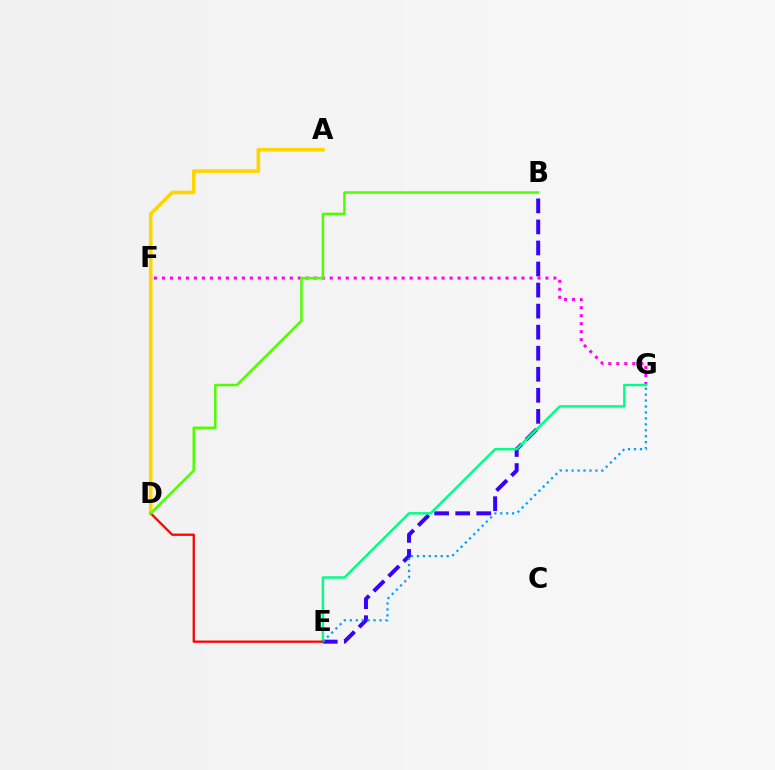{('A', 'D'): [{'color': '#ffd500', 'line_style': 'solid', 'thickness': 2.6}], ('B', 'E'): [{'color': '#3700ff', 'line_style': 'dashed', 'thickness': 2.86}], ('F', 'G'): [{'color': '#ff00ed', 'line_style': 'dotted', 'thickness': 2.17}], ('E', 'G'): [{'color': '#00ff86', 'line_style': 'solid', 'thickness': 1.76}, {'color': '#009eff', 'line_style': 'dotted', 'thickness': 1.61}], ('D', 'E'): [{'color': '#ff0000', 'line_style': 'solid', 'thickness': 1.63}], ('B', 'D'): [{'color': '#4fff00', 'line_style': 'solid', 'thickness': 1.8}]}